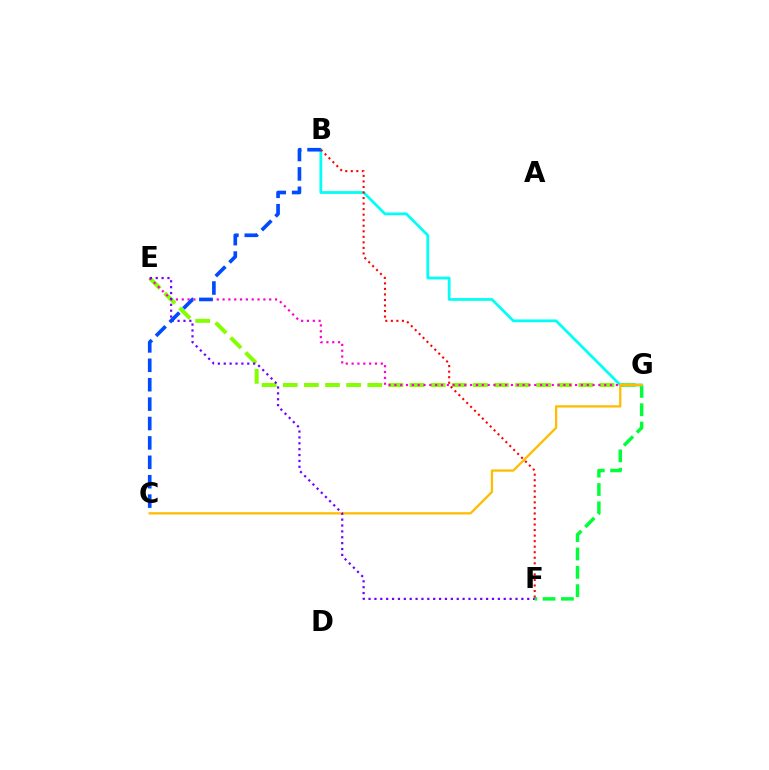{('E', 'G'): [{'color': '#84ff00', 'line_style': 'dashed', 'thickness': 2.87}, {'color': '#ff00cf', 'line_style': 'dotted', 'thickness': 1.58}], ('F', 'G'): [{'color': '#00ff39', 'line_style': 'dashed', 'thickness': 2.49}], ('B', 'G'): [{'color': '#00fff6', 'line_style': 'solid', 'thickness': 2.0}], ('C', 'G'): [{'color': '#ffbd00', 'line_style': 'solid', 'thickness': 1.65}], ('E', 'F'): [{'color': '#7200ff', 'line_style': 'dotted', 'thickness': 1.6}], ('B', 'F'): [{'color': '#ff0000', 'line_style': 'dotted', 'thickness': 1.5}], ('B', 'C'): [{'color': '#004bff', 'line_style': 'dashed', 'thickness': 2.64}]}